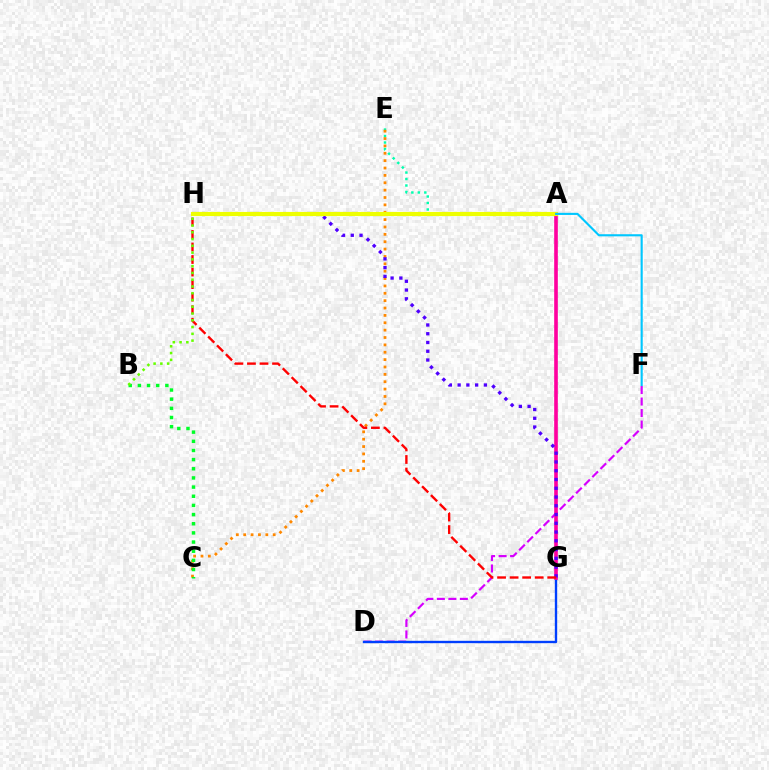{('D', 'F'): [{'color': '#d600ff', 'line_style': 'dashed', 'thickness': 1.56}], ('A', 'E'): [{'color': '#00ffaf', 'line_style': 'dotted', 'thickness': 1.76}], ('C', 'E'): [{'color': '#ff8800', 'line_style': 'dotted', 'thickness': 2.0}], ('B', 'C'): [{'color': '#00ff27', 'line_style': 'dotted', 'thickness': 2.49}], ('D', 'G'): [{'color': '#003fff', 'line_style': 'solid', 'thickness': 1.7}], ('A', 'G'): [{'color': '#ff00a0', 'line_style': 'solid', 'thickness': 2.61}], ('G', 'H'): [{'color': '#4f00ff', 'line_style': 'dotted', 'thickness': 2.38}, {'color': '#ff0000', 'line_style': 'dashed', 'thickness': 1.7}], ('A', 'H'): [{'color': '#eeff00', 'line_style': 'solid', 'thickness': 2.99}], ('A', 'F'): [{'color': '#00c7ff', 'line_style': 'solid', 'thickness': 1.53}], ('B', 'H'): [{'color': '#66ff00', 'line_style': 'dotted', 'thickness': 1.84}]}